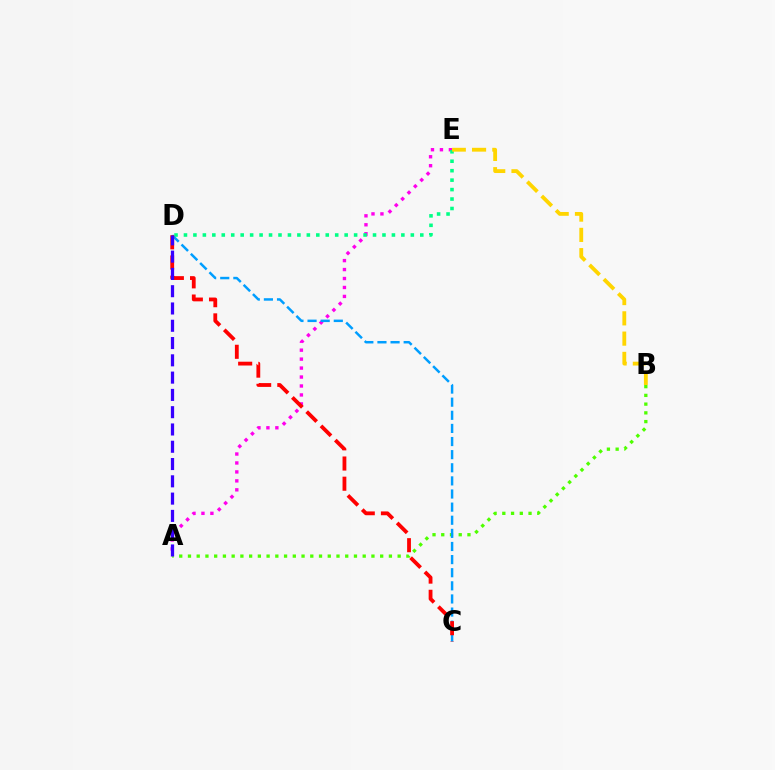{('A', 'B'): [{'color': '#4fff00', 'line_style': 'dotted', 'thickness': 2.37}], ('A', 'E'): [{'color': '#ff00ed', 'line_style': 'dotted', 'thickness': 2.43}], ('D', 'E'): [{'color': '#00ff86', 'line_style': 'dotted', 'thickness': 2.57}], ('C', 'D'): [{'color': '#009eff', 'line_style': 'dashed', 'thickness': 1.78}, {'color': '#ff0000', 'line_style': 'dashed', 'thickness': 2.74}], ('B', 'E'): [{'color': '#ffd500', 'line_style': 'dashed', 'thickness': 2.75}], ('A', 'D'): [{'color': '#3700ff', 'line_style': 'dashed', 'thickness': 2.35}]}